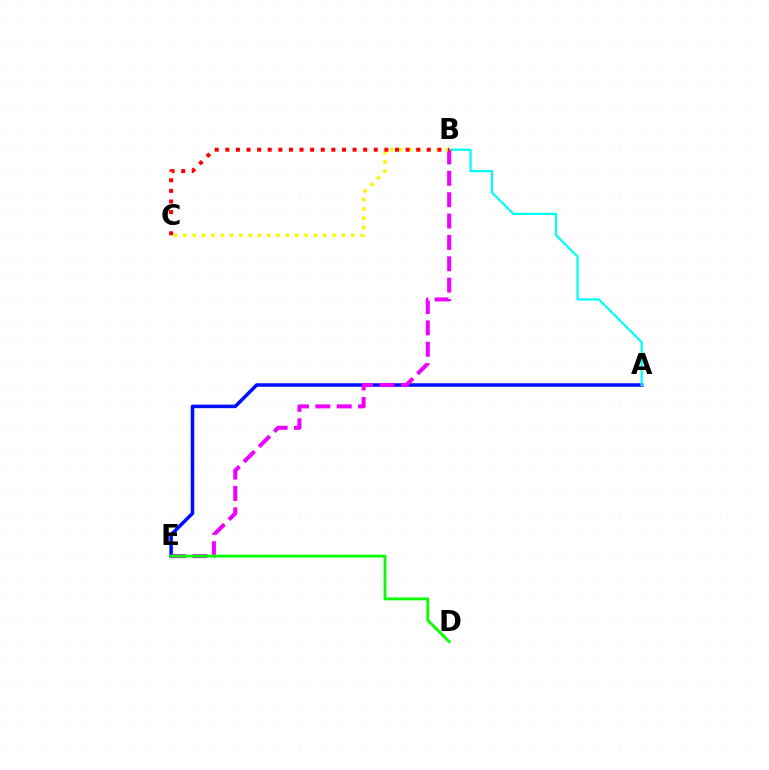{('A', 'E'): [{'color': '#0010ff', 'line_style': 'solid', 'thickness': 2.55}], ('A', 'B'): [{'color': '#00fff6', 'line_style': 'solid', 'thickness': 1.61}], ('B', 'E'): [{'color': '#ee00ff', 'line_style': 'dashed', 'thickness': 2.9}], ('B', 'C'): [{'color': '#fcf500', 'line_style': 'dotted', 'thickness': 2.53}, {'color': '#ff0000', 'line_style': 'dotted', 'thickness': 2.88}], ('D', 'E'): [{'color': '#08ff00', 'line_style': 'solid', 'thickness': 2.05}]}